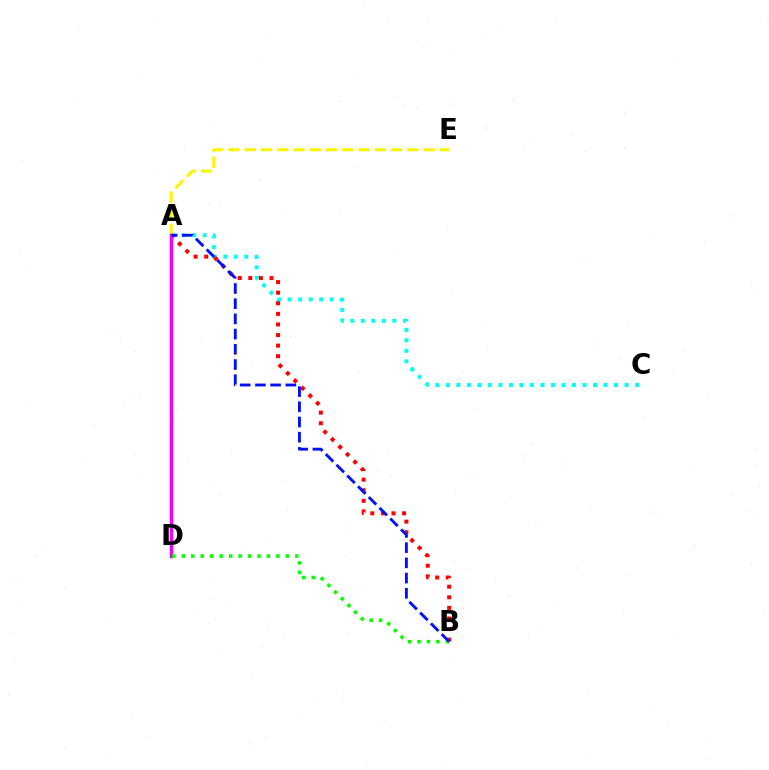{('A', 'C'): [{'color': '#00fff6', 'line_style': 'dotted', 'thickness': 2.86}], ('A', 'B'): [{'color': '#ff0000', 'line_style': 'dotted', 'thickness': 2.88}, {'color': '#0010ff', 'line_style': 'dashed', 'thickness': 2.07}], ('A', 'E'): [{'color': '#fcf500', 'line_style': 'dashed', 'thickness': 2.21}], ('A', 'D'): [{'color': '#ee00ff', 'line_style': 'solid', 'thickness': 2.48}], ('B', 'D'): [{'color': '#08ff00', 'line_style': 'dotted', 'thickness': 2.57}]}